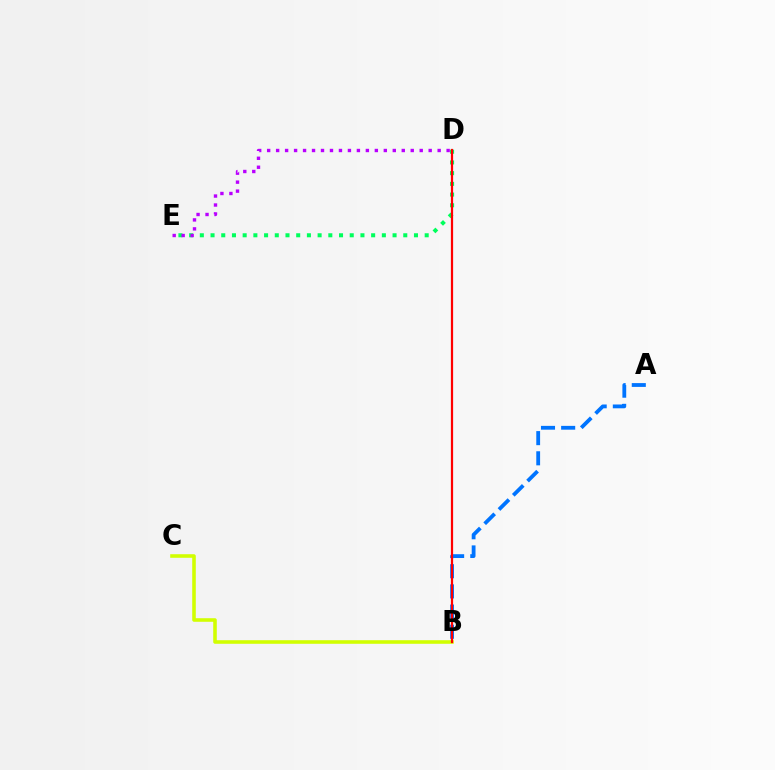{('B', 'C'): [{'color': '#d1ff00', 'line_style': 'solid', 'thickness': 2.58}], ('D', 'E'): [{'color': '#00ff5c', 'line_style': 'dotted', 'thickness': 2.91}, {'color': '#b900ff', 'line_style': 'dotted', 'thickness': 2.44}], ('A', 'B'): [{'color': '#0074ff', 'line_style': 'dashed', 'thickness': 2.74}], ('B', 'D'): [{'color': '#ff0000', 'line_style': 'solid', 'thickness': 1.6}]}